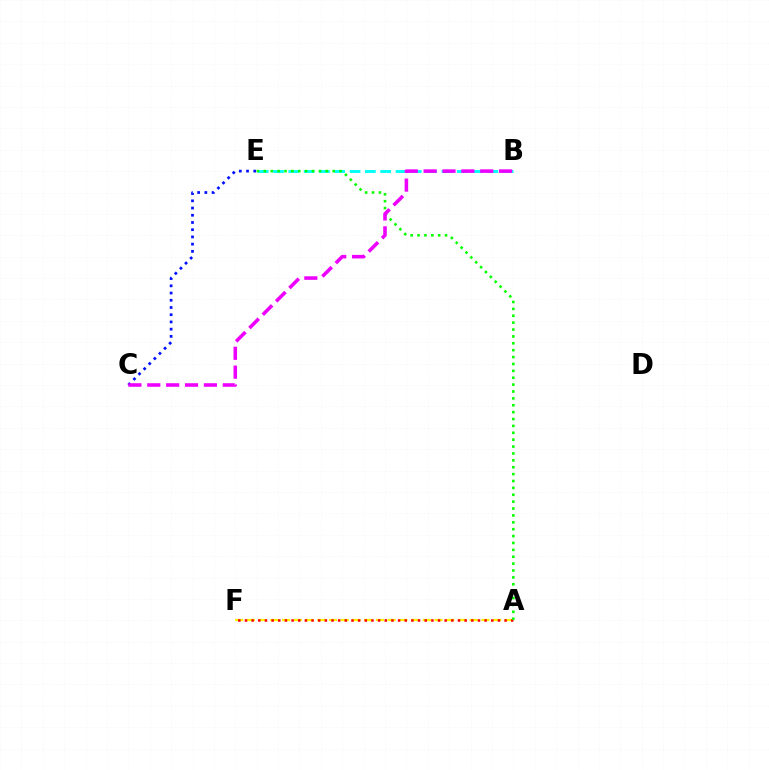{('A', 'F'): [{'color': '#fcf500', 'line_style': 'dashed', 'thickness': 1.59}, {'color': '#ff0000', 'line_style': 'dotted', 'thickness': 1.81}], ('B', 'E'): [{'color': '#00fff6', 'line_style': 'dashed', 'thickness': 2.08}], ('A', 'E'): [{'color': '#08ff00', 'line_style': 'dotted', 'thickness': 1.87}], ('C', 'E'): [{'color': '#0010ff', 'line_style': 'dotted', 'thickness': 1.96}], ('B', 'C'): [{'color': '#ee00ff', 'line_style': 'dashed', 'thickness': 2.56}]}